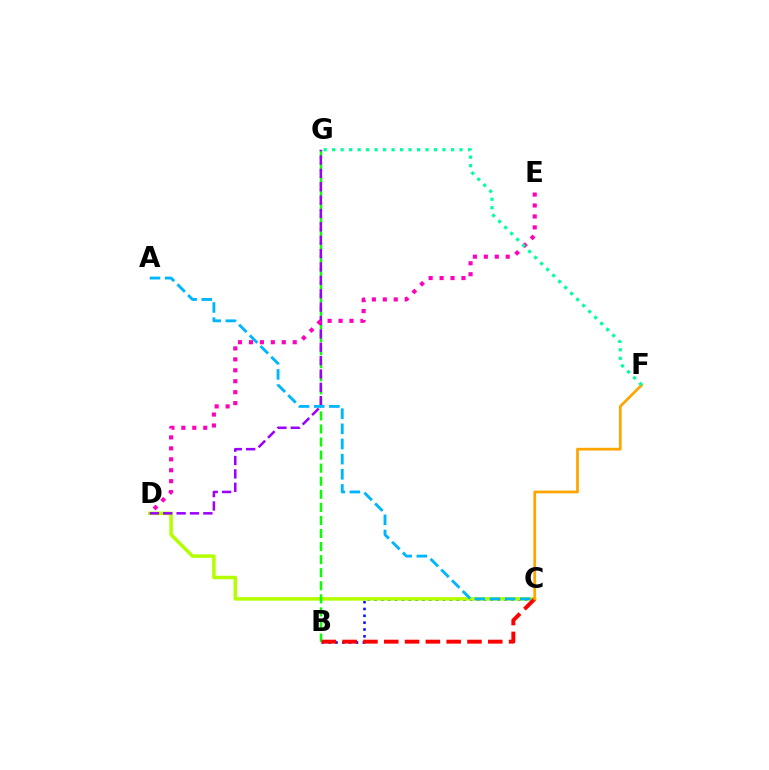{('B', 'C'): [{'color': '#0010ff', 'line_style': 'dotted', 'thickness': 1.86}, {'color': '#ff0000', 'line_style': 'dashed', 'thickness': 2.83}], ('C', 'D'): [{'color': '#b3ff00', 'line_style': 'solid', 'thickness': 2.53}], ('B', 'G'): [{'color': '#08ff00', 'line_style': 'dashed', 'thickness': 1.78}], ('D', 'G'): [{'color': '#9b00ff', 'line_style': 'dashed', 'thickness': 1.82}], ('A', 'C'): [{'color': '#00b5ff', 'line_style': 'dashed', 'thickness': 2.06}], ('D', 'E'): [{'color': '#ff00bd', 'line_style': 'dotted', 'thickness': 2.97}], ('C', 'F'): [{'color': '#ffa500', 'line_style': 'solid', 'thickness': 1.98}], ('F', 'G'): [{'color': '#00ff9d', 'line_style': 'dotted', 'thickness': 2.31}]}